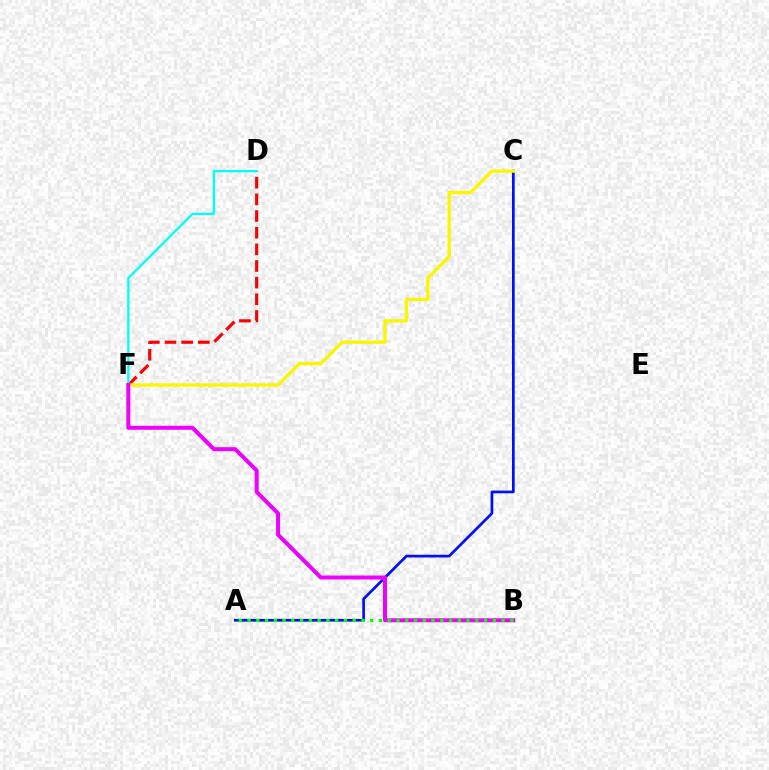{('D', 'F'): [{'color': '#ff0000', 'line_style': 'dashed', 'thickness': 2.26}, {'color': '#00fff6', 'line_style': 'solid', 'thickness': 1.65}], ('A', 'C'): [{'color': '#0010ff', 'line_style': 'solid', 'thickness': 1.95}], ('C', 'F'): [{'color': '#fcf500', 'line_style': 'solid', 'thickness': 2.37}], ('B', 'F'): [{'color': '#ee00ff', 'line_style': 'solid', 'thickness': 2.86}], ('A', 'B'): [{'color': '#08ff00', 'line_style': 'dotted', 'thickness': 2.38}]}